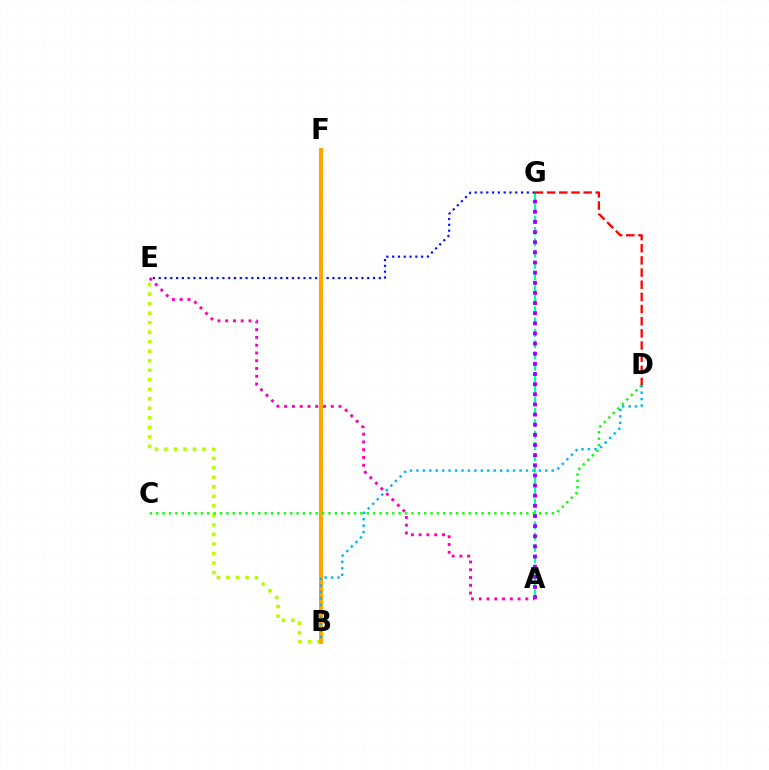{('A', 'G'): [{'color': '#00ff9d', 'line_style': 'dashed', 'thickness': 1.54}, {'color': '#9b00ff', 'line_style': 'dotted', 'thickness': 2.75}], ('E', 'G'): [{'color': '#0010ff', 'line_style': 'dotted', 'thickness': 1.57}], ('B', 'E'): [{'color': '#b3ff00', 'line_style': 'dotted', 'thickness': 2.59}], ('B', 'F'): [{'color': '#ffa500', 'line_style': 'solid', 'thickness': 2.9}], ('A', 'E'): [{'color': '#ff00bd', 'line_style': 'dotted', 'thickness': 2.11}], ('C', 'D'): [{'color': '#08ff00', 'line_style': 'dotted', 'thickness': 1.73}], ('D', 'G'): [{'color': '#ff0000', 'line_style': 'dashed', 'thickness': 1.65}], ('B', 'D'): [{'color': '#00b5ff', 'line_style': 'dotted', 'thickness': 1.75}]}